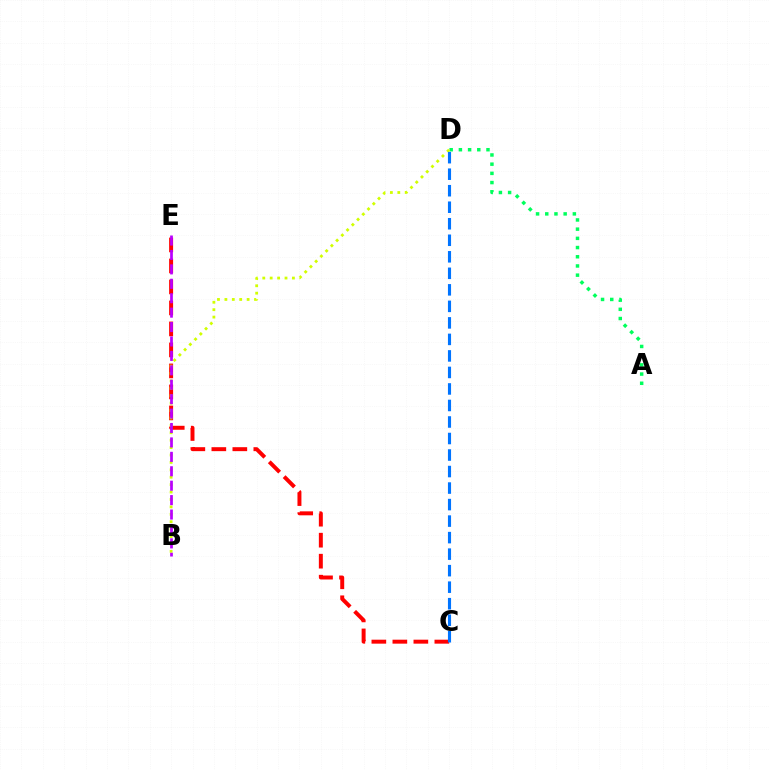{('C', 'E'): [{'color': '#ff0000', 'line_style': 'dashed', 'thickness': 2.85}], ('A', 'D'): [{'color': '#00ff5c', 'line_style': 'dotted', 'thickness': 2.5}], ('B', 'D'): [{'color': '#d1ff00', 'line_style': 'dotted', 'thickness': 2.01}], ('B', 'E'): [{'color': '#b900ff', 'line_style': 'dashed', 'thickness': 1.96}], ('C', 'D'): [{'color': '#0074ff', 'line_style': 'dashed', 'thickness': 2.24}]}